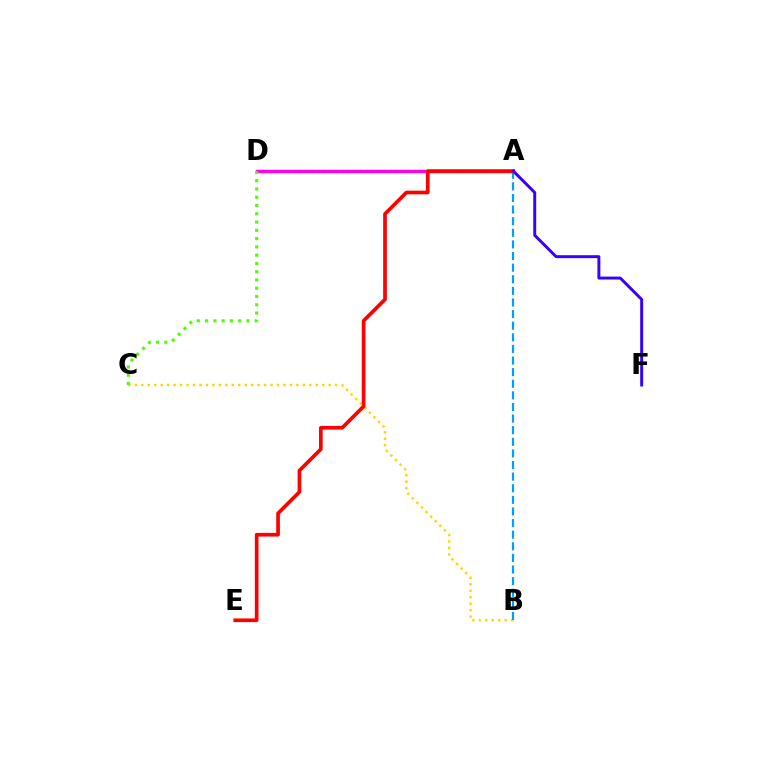{('A', 'D'): [{'color': '#00ff86', 'line_style': 'dotted', 'thickness': 1.64}, {'color': '#ff00ed', 'line_style': 'solid', 'thickness': 2.43}], ('B', 'C'): [{'color': '#ffd500', 'line_style': 'dotted', 'thickness': 1.76}], ('A', 'B'): [{'color': '#009eff', 'line_style': 'dashed', 'thickness': 1.58}], ('A', 'E'): [{'color': '#ff0000', 'line_style': 'solid', 'thickness': 2.64}], ('C', 'D'): [{'color': '#4fff00', 'line_style': 'dotted', 'thickness': 2.25}], ('A', 'F'): [{'color': '#3700ff', 'line_style': 'solid', 'thickness': 2.12}]}